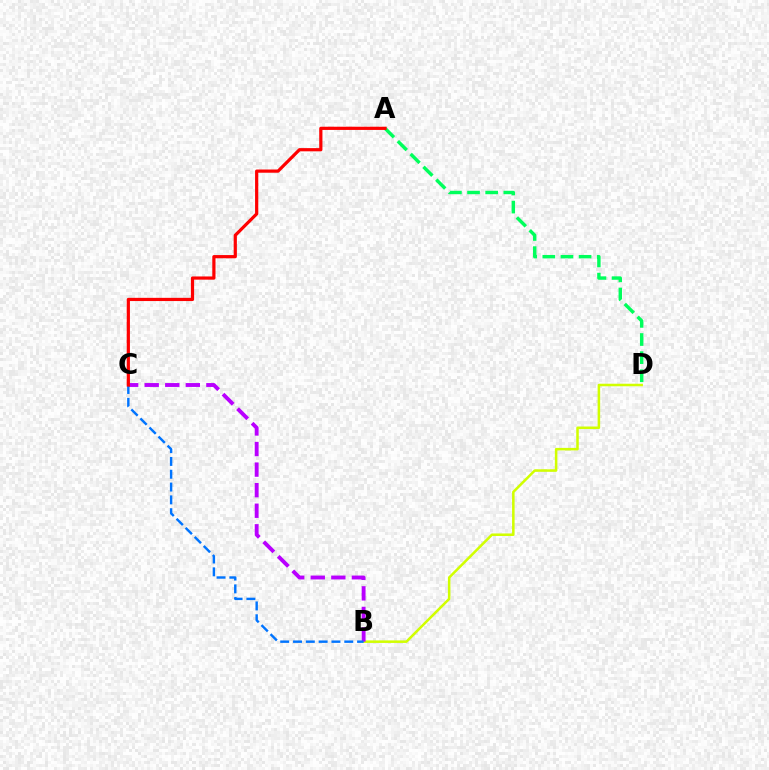{('B', 'D'): [{'color': '#d1ff00', 'line_style': 'solid', 'thickness': 1.82}], ('A', 'D'): [{'color': '#00ff5c', 'line_style': 'dashed', 'thickness': 2.46}], ('B', 'C'): [{'color': '#b900ff', 'line_style': 'dashed', 'thickness': 2.79}, {'color': '#0074ff', 'line_style': 'dashed', 'thickness': 1.74}], ('A', 'C'): [{'color': '#ff0000', 'line_style': 'solid', 'thickness': 2.31}]}